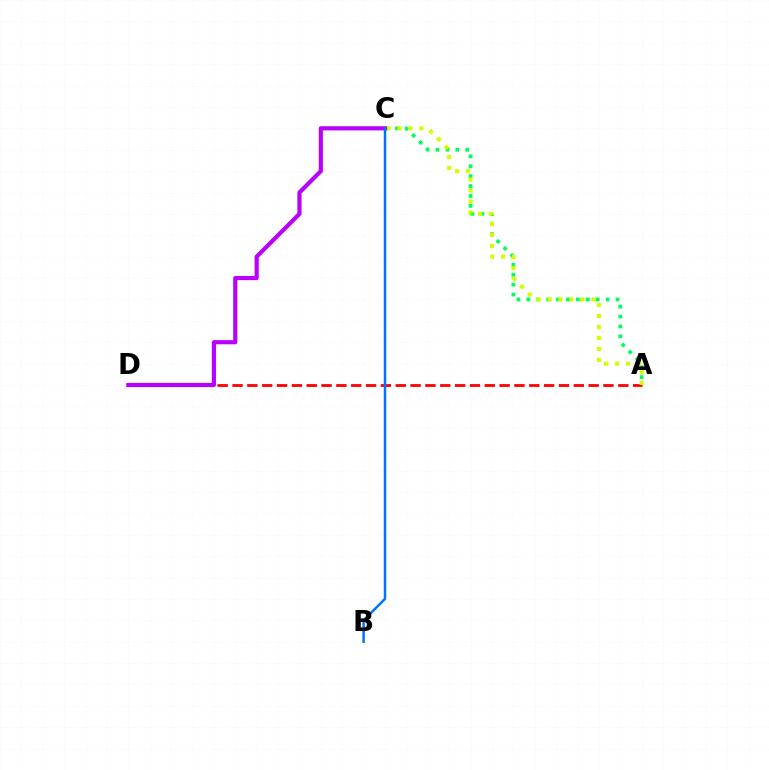{('A', 'C'): [{'color': '#00ff5c', 'line_style': 'dotted', 'thickness': 2.69}, {'color': '#d1ff00', 'line_style': 'dotted', 'thickness': 2.98}], ('A', 'D'): [{'color': '#ff0000', 'line_style': 'dashed', 'thickness': 2.02}], ('C', 'D'): [{'color': '#b900ff', 'line_style': 'solid', 'thickness': 2.99}], ('B', 'C'): [{'color': '#0074ff', 'line_style': 'solid', 'thickness': 1.79}]}